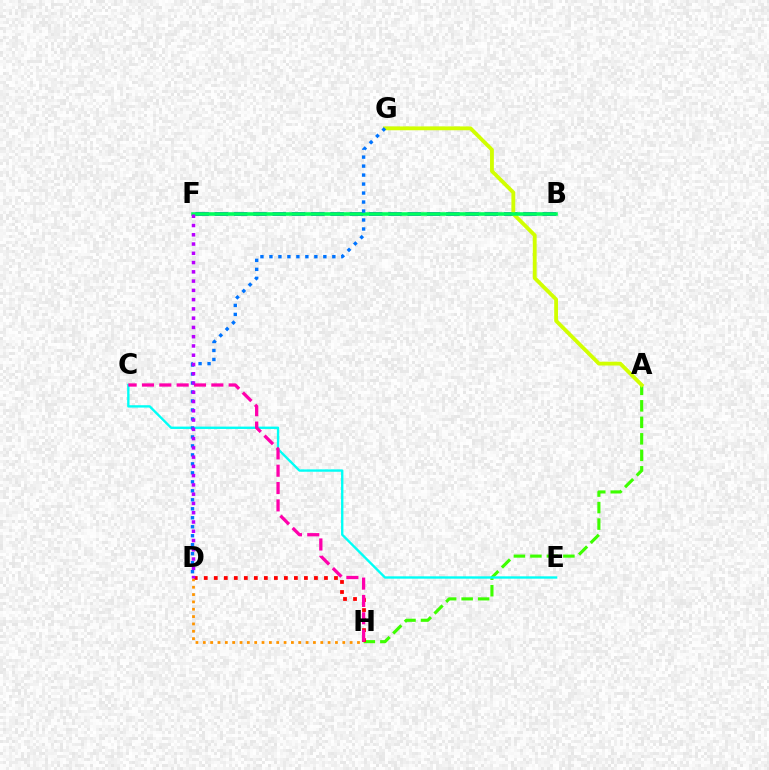{('A', 'H'): [{'color': '#3dff00', 'line_style': 'dashed', 'thickness': 2.24}], ('D', 'H'): [{'color': '#ff0000', 'line_style': 'dotted', 'thickness': 2.72}, {'color': '#ff9400', 'line_style': 'dotted', 'thickness': 1.99}], ('B', 'F'): [{'color': '#2500ff', 'line_style': 'dashed', 'thickness': 2.62}, {'color': '#00ff5c', 'line_style': 'solid', 'thickness': 2.58}], ('A', 'G'): [{'color': '#d1ff00', 'line_style': 'solid', 'thickness': 2.76}], ('C', 'E'): [{'color': '#00fff6', 'line_style': 'solid', 'thickness': 1.7}], ('C', 'H'): [{'color': '#ff00ac', 'line_style': 'dashed', 'thickness': 2.36}], ('D', 'G'): [{'color': '#0074ff', 'line_style': 'dotted', 'thickness': 2.44}], ('D', 'F'): [{'color': '#b900ff', 'line_style': 'dotted', 'thickness': 2.52}]}